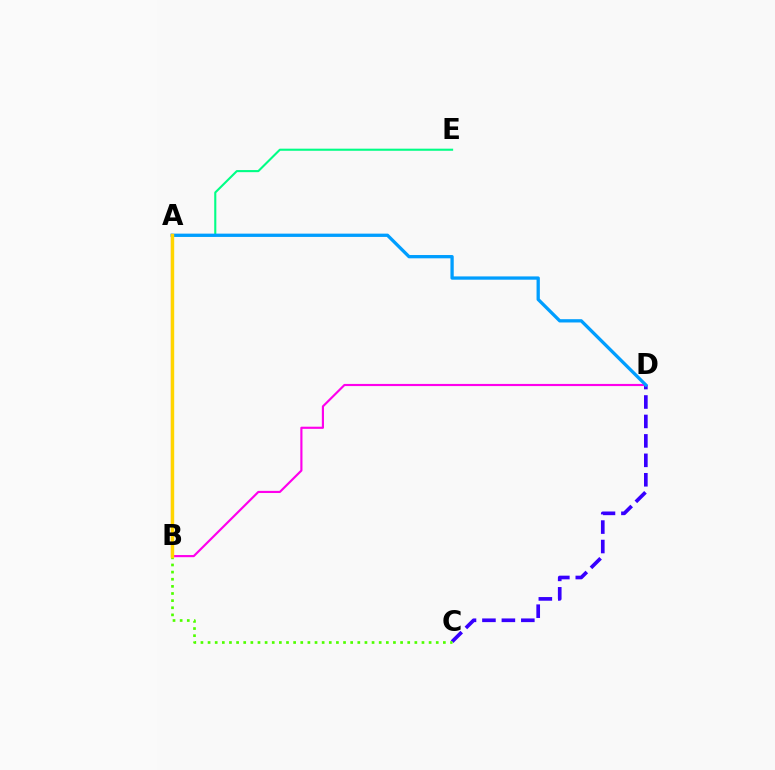{('C', 'D'): [{'color': '#3700ff', 'line_style': 'dashed', 'thickness': 2.64}], ('B', 'D'): [{'color': '#ff00ed', 'line_style': 'solid', 'thickness': 1.55}], ('A', 'E'): [{'color': '#00ff86', 'line_style': 'solid', 'thickness': 1.51}], ('A', 'B'): [{'color': '#ff0000', 'line_style': 'solid', 'thickness': 1.54}, {'color': '#ffd500', 'line_style': 'solid', 'thickness': 2.45}], ('B', 'C'): [{'color': '#4fff00', 'line_style': 'dotted', 'thickness': 1.94}], ('A', 'D'): [{'color': '#009eff', 'line_style': 'solid', 'thickness': 2.37}]}